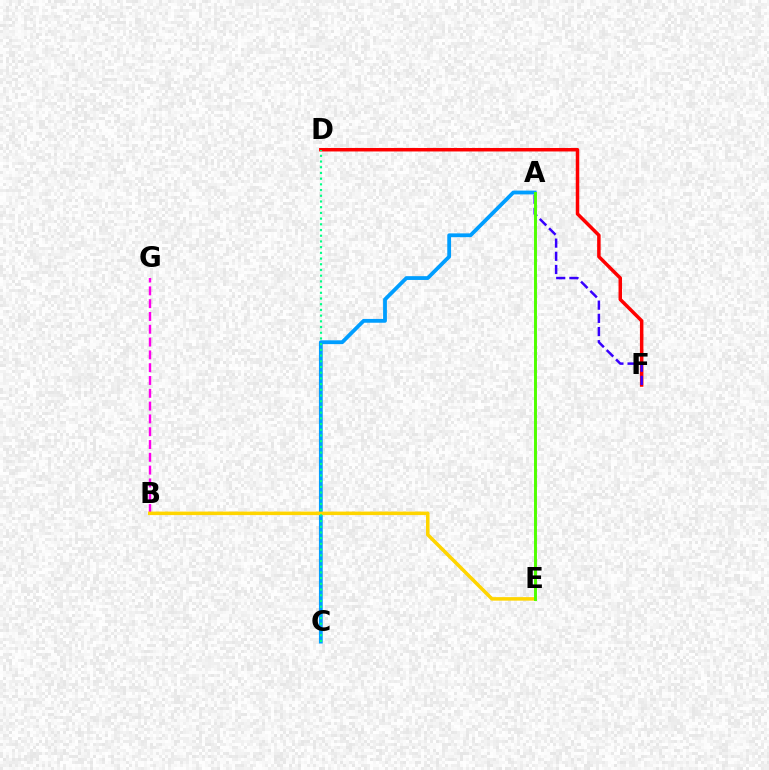{('D', 'F'): [{'color': '#ff0000', 'line_style': 'solid', 'thickness': 2.51}], ('B', 'G'): [{'color': '#ff00ed', 'line_style': 'dashed', 'thickness': 1.74}], ('A', 'F'): [{'color': '#3700ff', 'line_style': 'dashed', 'thickness': 1.79}], ('A', 'C'): [{'color': '#009eff', 'line_style': 'solid', 'thickness': 2.74}], ('B', 'E'): [{'color': '#ffd500', 'line_style': 'solid', 'thickness': 2.54}], ('C', 'D'): [{'color': '#00ff86', 'line_style': 'dotted', 'thickness': 1.55}], ('A', 'E'): [{'color': '#4fff00', 'line_style': 'solid', 'thickness': 2.11}]}